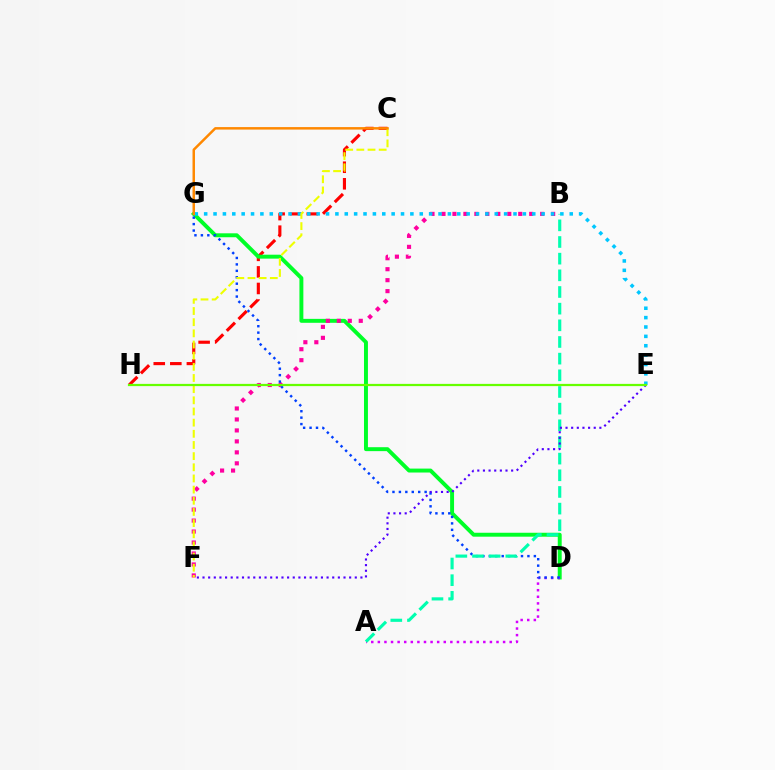{('C', 'H'): [{'color': '#ff0000', 'line_style': 'dashed', 'thickness': 2.25}], ('D', 'G'): [{'color': '#00ff27', 'line_style': 'solid', 'thickness': 2.83}, {'color': '#003fff', 'line_style': 'dotted', 'thickness': 1.75}], ('A', 'D'): [{'color': '#d600ff', 'line_style': 'dotted', 'thickness': 1.79}], ('B', 'F'): [{'color': '#ff00a0', 'line_style': 'dotted', 'thickness': 2.98}], ('E', 'G'): [{'color': '#00c7ff', 'line_style': 'dotted', 'thickness': 2.55}], ('C', 'F'): [{'color': '#eeff00', 'line_style': 'dashed', 'thickness': 1.52}], ('A', 'B'): [{'color': '#00ffaf', 'line_style': 'dashed', 'thickness': 2.26}], ('E', 'F'): [{'color': '#4f00ff', 'line_style': 'dotted', 'thickness': 1.53}], ('C', 'G'): [{'color': '#ff8800', 'line_style': 'solid', 'thickness': 1.79}], ('E', 'H'): [{'color': '#66ff00', 'line_style': 'solid', 'thickness': 1.61}]}